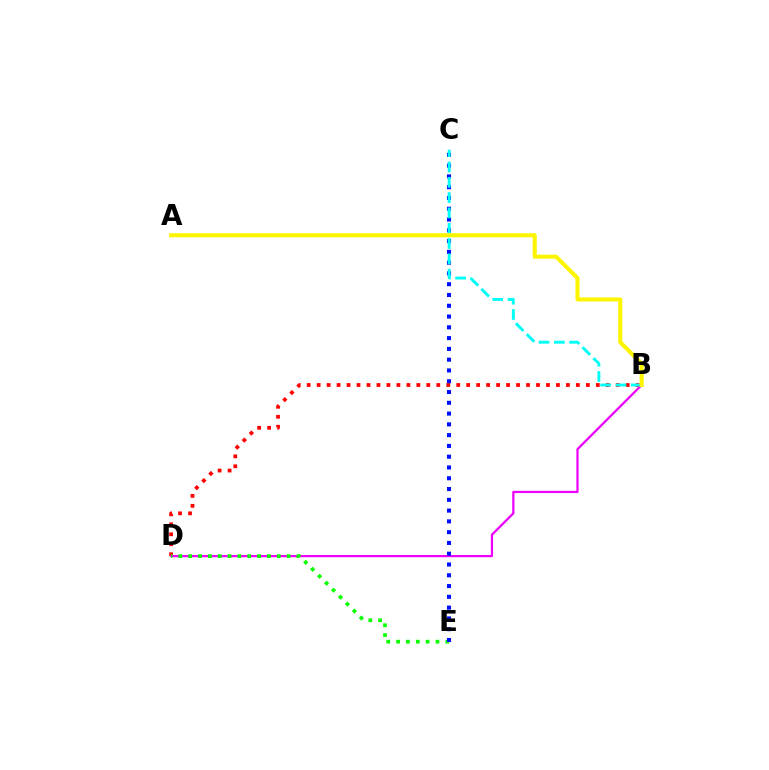{('B', 'D'): [{'color': '#ff0000', 'line_style': 'dotted', 'thickness': 2.71}, {'color': '#ee00ff', 'line_style': 'solid', 'thickness': 1.6}], ('D', 'E'): [{'color': '#08ff00', 'line_style': 'dotted', 'thickness': 2.67}], ('C', 'E'): [{'color': '#0010ff', 'line_style': 'dotted', 'thickness': 2.93}], ('B', 'C'): [{'color': '#00fff6', 'line_style': 'dashed', 'thickness': 2.08}], ('A', 'B'): [{'color': '#fcf500', 'line_style': 'solid', 'thickness': 2.94}]}